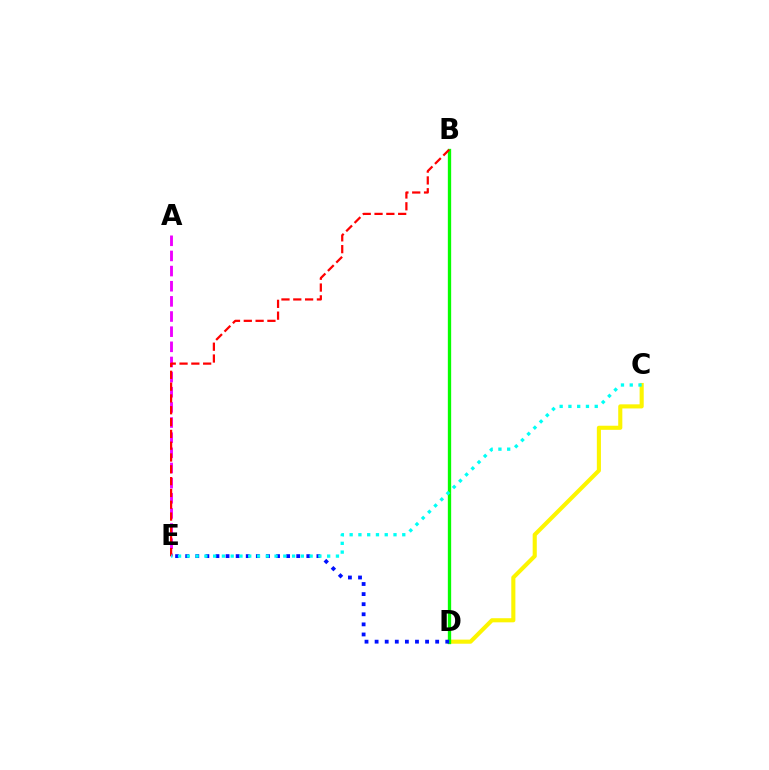{('C', 'D'): [{'color': '#fcf500', 'line_style': 'solid', 'thickness': 2.95}], ('B', 'D'): [{'color': '#08ff00', 'line_style': 'solid', 'thickness': 2.39}], ('D', 'E'): [{'color': '#0010ff', 'line_style': 'dotted', 'thickness': 2.74}], ('A', 'E'): [{'color': '#ee00ff', 'line_style': 'dashed', 'thickness': 2.06}], ('B', 'E'): [{'color': '#ff0000', 'line_style': 'dashed', 'thickness': 1.6}], ('C', 'E'): [{'color': '#00fff6', 'line_style': 'dotted', 'thickness': 2.38}]}